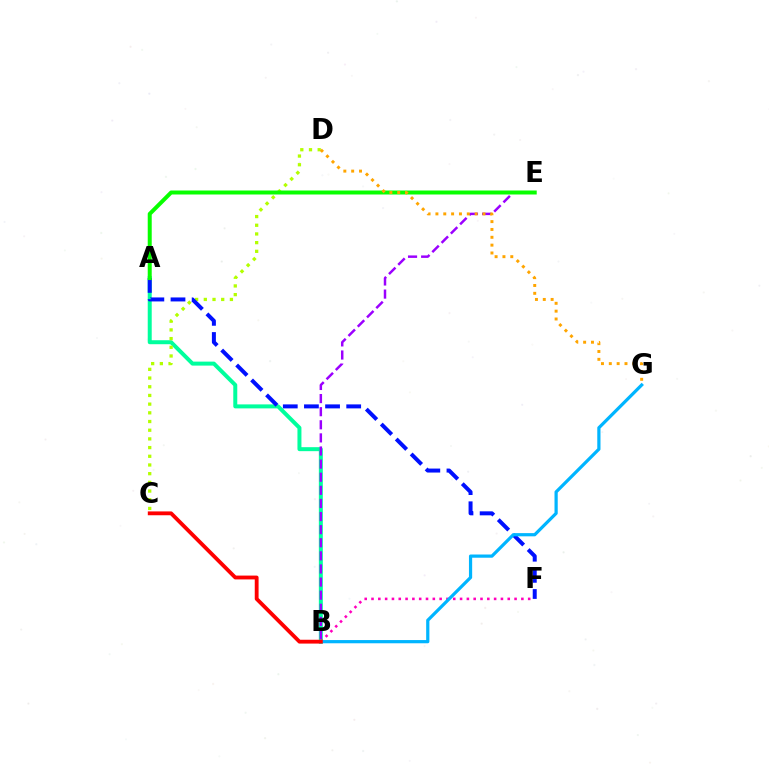{('A', 'B'): [{'color': '#00ff9d', 'line_style': 'solid', 'thickness': 2.87}], ('C', 'D'): [{'color': '#b3ff00', 'line_style': 'dotted', 'thickness': 2.36}], ('B', 'E'): [{'color': '#9b00ff', 'line_style': 'dashed', 'thickness': 1.78}], ('A', 'F'): [{'color': '#0010ff', 'line_style': 'dashed', 'thickness': 2.87}], ('A', 'E'): [{'color': '#08ff00', 'line_style': 'solid', 'thickness': 2.87}], ('B', 'F'): [{'color': '#ff00bd', 'line_style': 'dotted', 'thickness': 1.85}], ('D', 'G'): [{'color': '#ffa500', 'line_style': 'dotted', 'thickness': 2.13}], ('B', 'G'): [{'color': '#00b5ff', 'line_style': 'solid', 'thickness': 2.31}], ('B', 'C'): [{'color': '#ff0000', 'line_style': 'solid', 'thickness': 2.76}]}